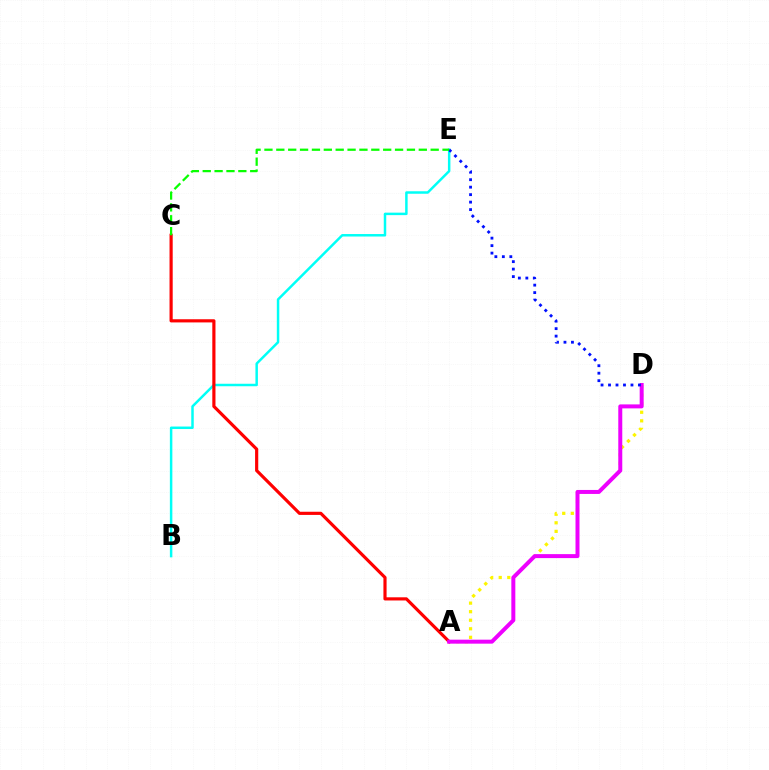{('A', 'D'): [{'color': '#fcf500', 'line_style': 'dotted', 'thickness': 2.32}, {'color': '#ee00ff', 'line_style': 'solid', 'thickness': 2.87}], ('B', 'E'): [{'color': '#00fff6', 'line_style': 'solid', 'thickness': 1.79}], ('A', 'C'): [{'color': '#ff0000', 'line_style': 'solid', 'thickness': 2.28}], ('D', 'E'): [{'color': '#0010ff', 'line_style': 'dotted', 'thickness': 2.03}], ('C', 'E'): [{'color': '#08ff00', 'line_style': 'dashed', 'thickness': 1.61}]}